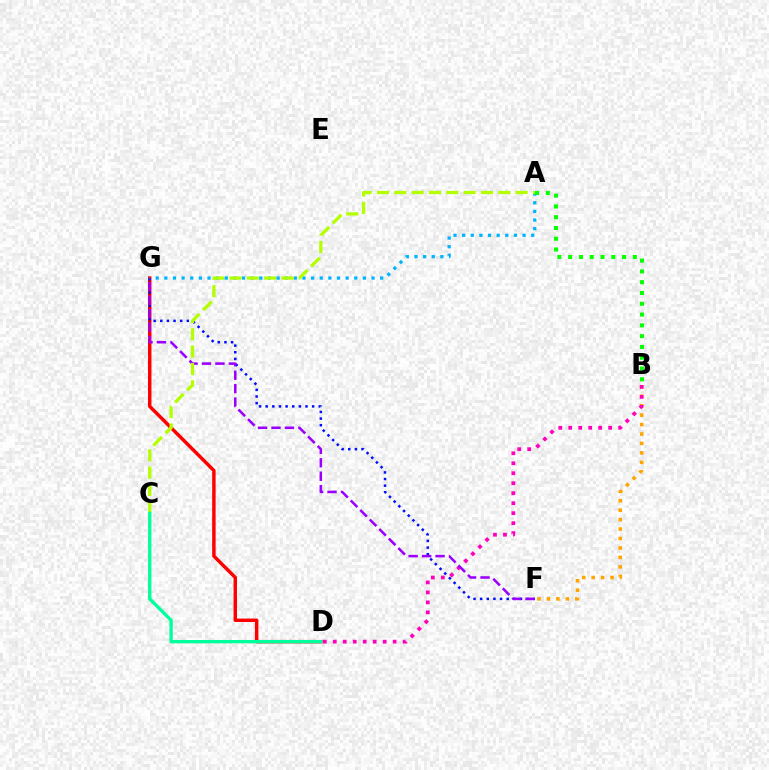{('D', 'G'): [{'color': '#ff0000', 'line_style': 'solid', 'thickness': 2.49}], ('F', 'G'): [{'color': '#0010ff', 'line_style': 'dotted', 'thickness': 1.8}, {'color': '#9b00ff', 'line_style': 'dashed', 'thickness': 1.83}], ('A', 'G'): [{'color': '#00b5ff', 'line_style': 'dotted', 'thickness': 2.35}], ('B', 'F'): [{'color': '#ffa500', 'line_style': 'dotted', 'thickness': 2.57}], ('A', 'B'): [{'color': '#08ff00', 'line_style': 'dotted', 'thickness': 2.93}], ('B', 'D'): [{'color': '#ff00bd', 'line_style': 'dotted', 'thickness': 2.71}], ('A', 'C'): [{'color': '#b3ff00', 'line_style': 'dashed', 'thickness': 2.35}], ('C', 'D'): [{'color': '#00ff9d', 'line_style': 'solid', 'thickness': 2.4}]}